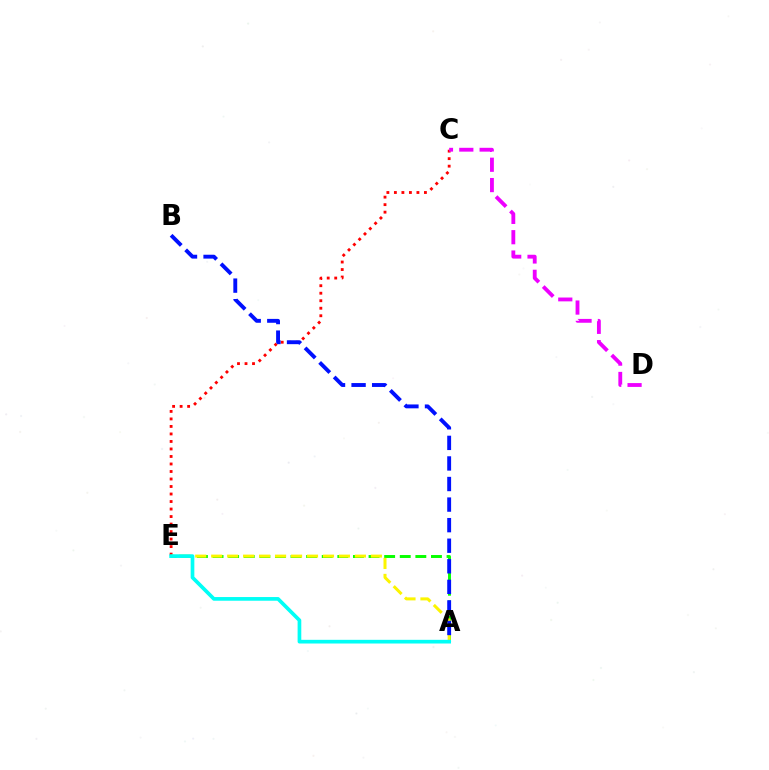{('A', 'E'): [{'color': '#08ff00', 'line_style': 'dashed', 'thickness': 2.12}, {'color': '#fcf500', 'line_style': 'dashed', 'thickness': 2.17}, {'color': '#00fff6', 'line_style': 'solid', 'thickness': 2.65}], ('C', 'E'): [{'color': '#ff0000', 'line_style': 'dotted', 'thickness': 2.04}], ('A', 'B'): [{'color': '#0010ff', 'line_style': 'dashed', 'thickness': 2.79}], ('C', 'D'): [{'color': '#ee00ff', 'line_style': 'dashed', 'thickness': 2.76}]}